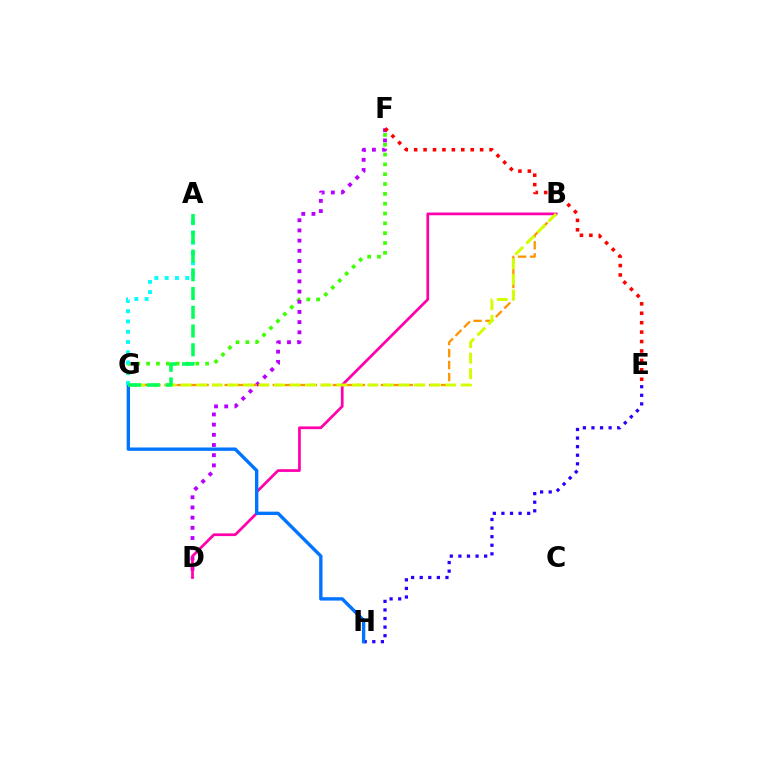{('F', 'G'): [{'color': '#3dff00', 'line_style': 'dotted', 'thickness': 2.67}], ('D', 'F'): [{'color': '#b900ff', 'line_style': 'dotted', 'thickness': 2.77}], ('E', 'H'): [{'color': '#2500ff', 'line_style': 'dotted', 'thickness': 2.33}], ('B', 'G'): [{'color': '#ff9400', 'line_style': 'dashed', 'thickness': 1.63}, {'color': '#d1ff00', 'line_style': 'dashed', 'thickness': 2.11}], ('B', 'D'): [{'color': '#ff00ac', 'line_style': 'solid', 'thickness': 1.96}], ('G', 'H'): [{'color': '#0074ff', 'line_style': 'solid', 'thickness': 2.42}], ('A', 'G'): [{'color': '#00fff6', 'line_style': 'dotted', 'thickness': 2.79}, {'color': '#00ff5c', 'line_style': 'dashed', 'thickness': 2.55}], ('E', 'F'): [{'color': '#ff0000', 'line_style': 'dotted', 'thickness': 2.56}]}